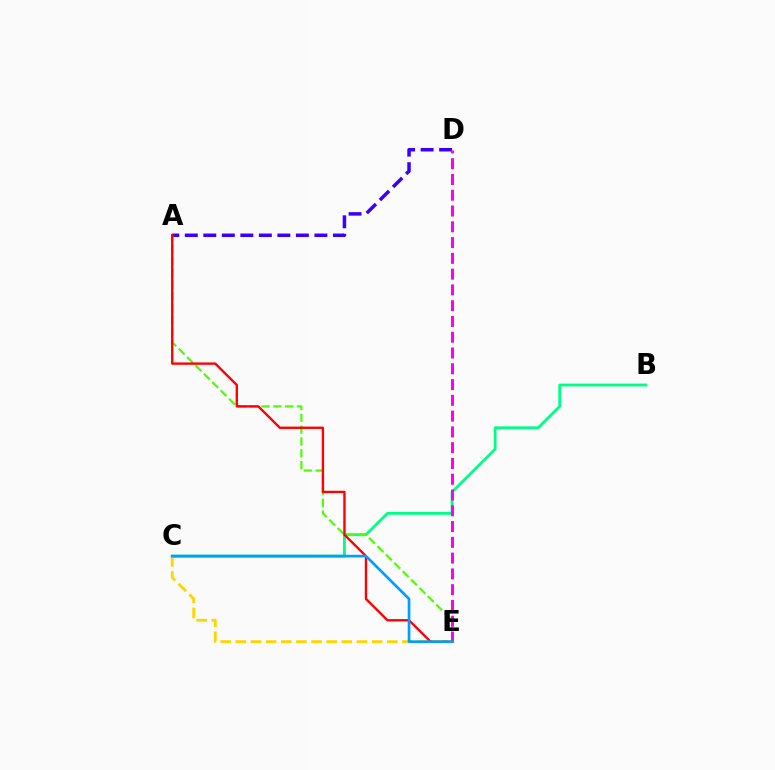{('B', 'C'): [{'color': '#00ff86', 'line_style': 'solid', 'thickness': 2.04}], ('A', 'D'): [{'color': '#3700ff', 'line_style': 'dashed', 'thickness': 2.52}], ('A', 'E'): [{'color': '#4fff00', 'line_style': 'dashed', 'thickness': 1.61}, {'color': '#ff0000', 'line_style': 'solid', 'thickness': 1.7}], ('C', 'E'): [{'color': '#ffd500', 'line_style': 'dashed', 'thickness': 2.06}, {'color': '#009eff', 'line_style': 'solid', 'thickness': 1.92}], ('D', 'E'): [{'color': '#ff00ed', 'line_style': 'dashed', 'thickness': 2.14}]}